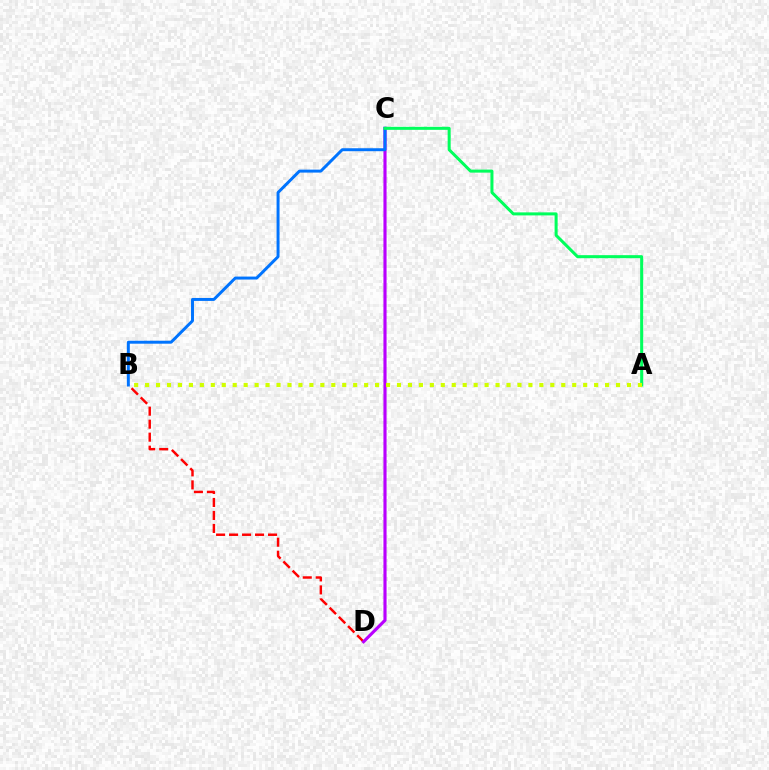{('B', 'D'): [{'color': '#ff0000', 'line_style': 'dashed', 'thickness': 1.76}], ('C', 'D'): [{'color': '#b900ff', 'line_style': 'solid', 'thickness': 2.26}], ('B', 'C'): [{'color': '#0074ff', 'line_style': 'solid', 'thickness': 2.13}], ('A', 'C'): [{'color': '#00ff5c', 'line_style': 'solid', 'thickness': 2.18}], ('A', 'B'): [{'color': '#d1ff00', 'line_style': 'dotted', 'thickness': 2.98}]}